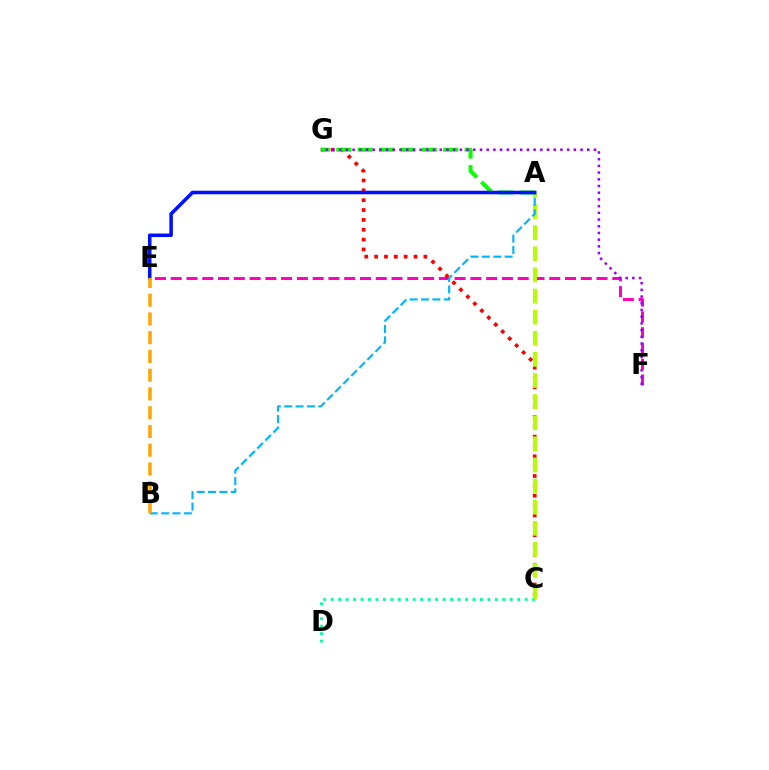{('C', 'D'): [{'color': '#00ff9d', 'line_style': 'dotted', 'thickness': 2.03}], ('E', 'F'): [{'color': '#ff00bd', 'line_style': 'dashed', 'thickness': 2.14}], ('C', 'G'): [{'color': '#ff0000', 'line_style': 'dotted', 'thickness': 2.68}], ('A', 'C'): [{'color': '#b3ff00', 'line_style': 'dashed', 'thickness': 2.87}], ('A', 'G'): [{'color': '#08ff00', 'line_style': 'dashed', 'thickness': 2.9}], ('A', 'B'): [{'color': '#00b5ff', 'line_style': 'dashed', 'thickness': 1.55}], ('A', 'E'): [{'color': '#0010ff', 'line_style': 'solid', 'thickness': 2.55}], ('B', 'E'): [{'color': '#ffa500', 'line_style': 'dashed', 'thickness': 2.55}], ('F', 'G'): [{'color': '#9b00ff', 'line_style': 'dotted', 'thickness': 1.82}]}